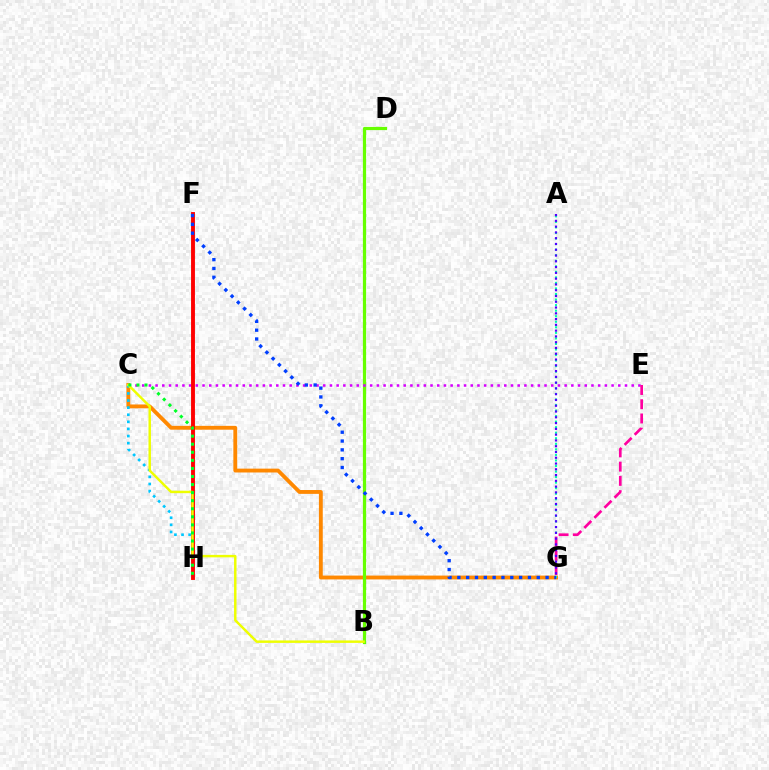{('C', 'G'): [{'color': '#ff8800', 'line_style': 'solid', 'thickness': 2.77}], ('C', 'H'): [{'color': '#00c7ff', 'line_style': 'dotted', 'thickness': 1.93}, {'color': '#00ff27', 'line_style': 'dotted', 'thickness': 2.19}], ('B', 'D'): [{'color': '#66ff00', 'line_style': 'solid', 'thickness': 2.3}], ('A', 'G'): [{'color': '#00ffaf', 'line_style': 'dotted', 'thickness': 1.51}, {'color': '#4f00ff', 'line_style': 'dotted', 'thickness': 1.57}], ('C', 'E'): [{'color': '#d600ff', 'line_style': 'dotted', 'thickness': 1.82}], ('F', 'H'): [{'color': '#ff0000', 'line_style': 'solid', 'thickness': 2.8}], ('F', 'G'): [{'color': '#003fff', 'line_style': 'dotted', 'thickness': 2.4}], ('E', 'G'): [{'color': '#ff00a0', 'line_style': 'dashed', 'thickness': 1.94}], ('B', 'C'): [{'color': '#eeff00', 'line_style': 'solid', 'thickness': 1.77}]}